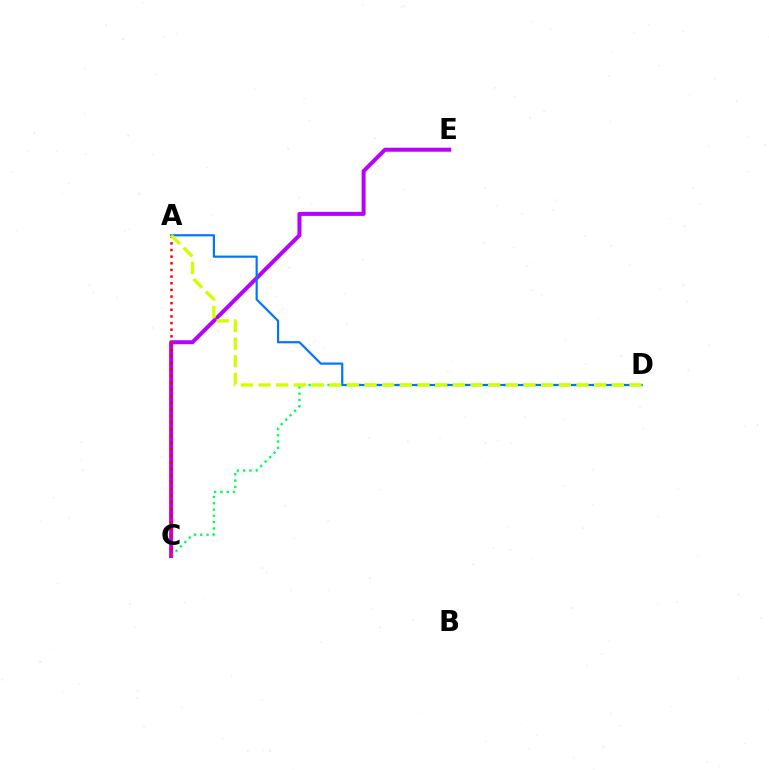{('C', 'E'): [{'color': '#b900ff', 'line_style': 'solid', 'thickness': 2.88}], ('C', 'D'): [{'color': '#00ff5c', 'line_style': 'dotted', 'thickness': 1.71}], ('A', 'C'): [{'color': '#ff0000', 'line_style': 'dotted', 'thickness': 1.8}], ('A', 'D'): [{'color': '#0074ff', 'line_style': 'solid', 'thickness': 1.57}, {'color': '#d1ff00', 'line_style': 'dashed', 'thickness': 2.4}]}